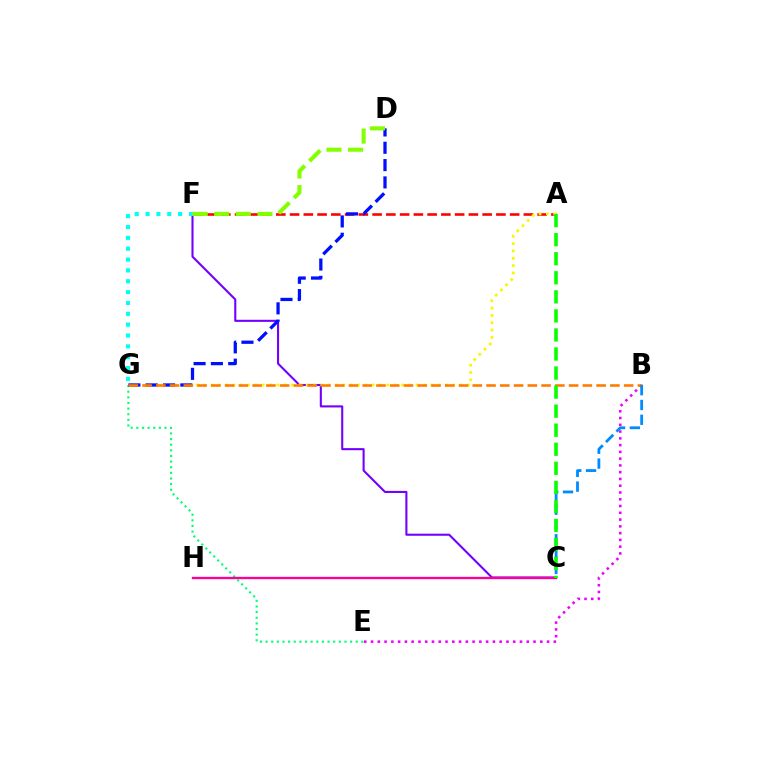{('A', 'F'): [{'color': '#ff0000', 'line_style': 'dashed', 'thickness': 1.87}], ('E', 'G'): [{'color': '#00ff74', 'line_style': 'dotted', 'thickness': 1.53}], ('B', 'E'): [{'color': '#ee00ff', 'line_style': 'dotted', 'thickness': 1.84}], ('C', 'F'): [{'color': '#7200ff', 'line_style': 'solid', 'thickness': 1.5}], ('A', 'G'): [{'color': '#fcf500', 'line_style': 'dotted', 'thickness': 1.99}], ('C', 'H'): [{'color': '#ff0094', 'line_style': 'solid', 'thickness': 1.67}], ('D', 'G'): [{'color': '#0010ff', 'line_style': 'dashed', 'thickness': 2.35}], ('B', 'G'): [{'color': '#ff7c00', 'line_style': 'dashed', 'thickness': 1.87}], ('B', 'C'): [{'color': '#008cff', 'line_style': 'dashed', 'thickness': 2.01}], ('F', 'G'): [{'color': '#00fff6', 'line_style': 'dotted', 'thickness': 2.95}], ('D', 'F'): [{'color': '#84ff00', 'line_style': 'dashed', 'thickness': 2.94}], ('A', 'C'): [{'color': '#08ff00', 'line_style': 'dashed', 'thickness': 2.59}]}